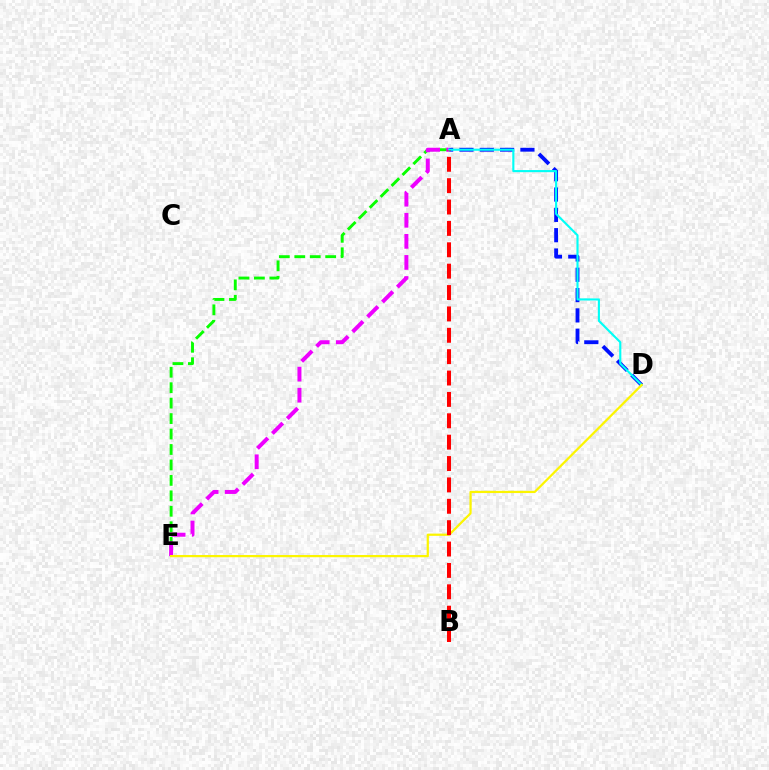{('A', 'D'): [{'color': '#0010ff', 'line_style': 'dashed', 'thickness': 2.76}, {'color': '#00fff6', 'line_style': 'solid', 'thickness': 1.53}], ('A', 'E'): [{'color': '#08ff00', 'line_style': 'dashed', 'thickness': 2.1}, {'color': '#ee00ff', 'line_style': 'dashed', 'thickness': 2.86}], ('D', 'E'): [{'color': '#fcf500', 'line_style': 'solid', 'thickness': 1.61}], ('A', 'B'): [{'color': '#ff0000', 'line_style': 'dashed', 'thickness': 2.9}]}